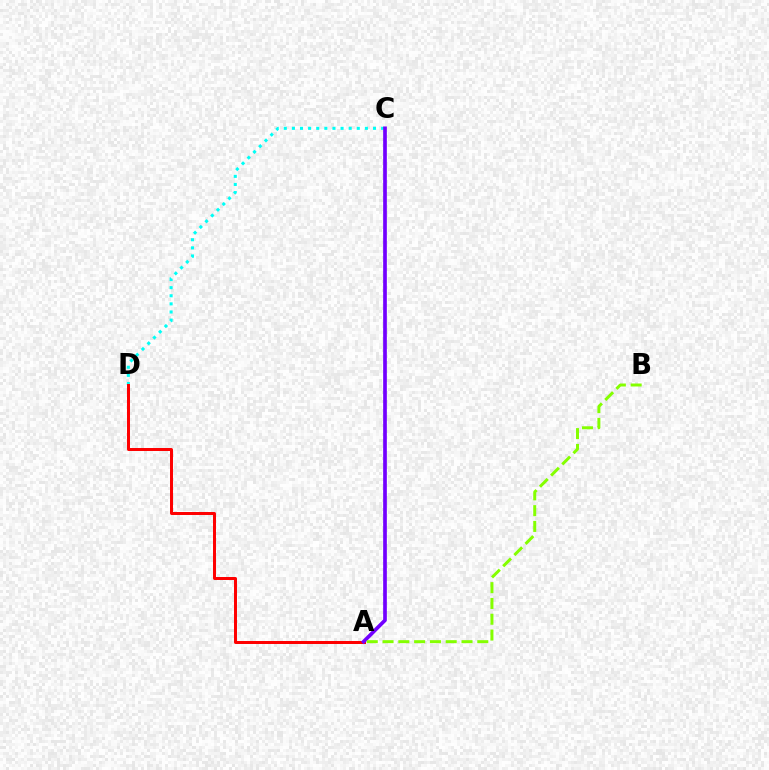{('C', 'D'): [{'color': '#00fff6', 'line_style': 'dotted', 'thickness': 2.2}], ('A', 'D'): [{'color': '#ff0000', 'line_style': 'solid', 'thickness': 2.15}], ('A', 'C'): [{'color': '#7200ff', 'line_style': 'solid', 'thickness': 2.66}], ('A', 'B'): [{'color': '#84ff00', 'line_style': 'dashed', 'thickness': 2.15}]}